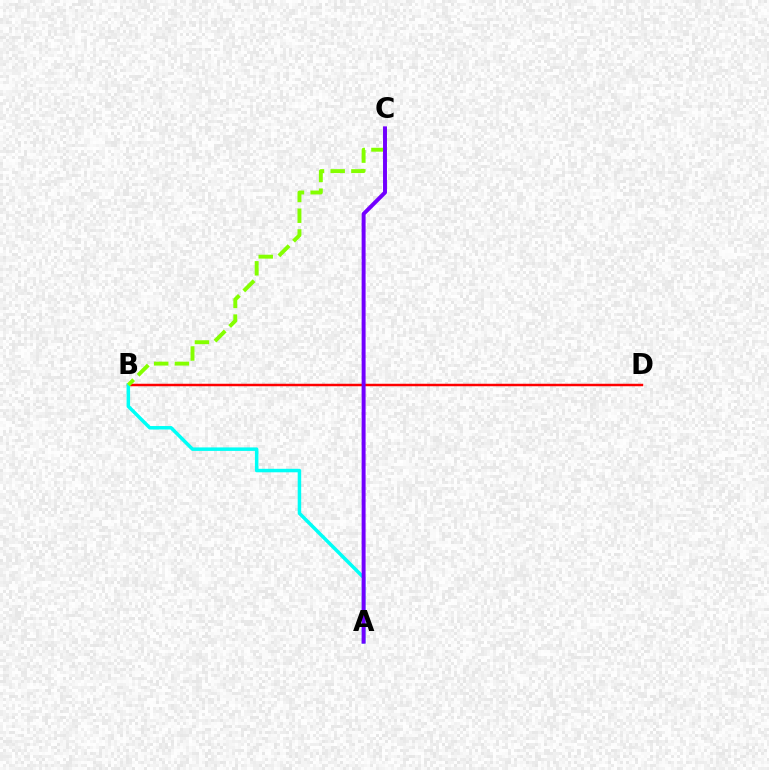{('B', 'D'): [{'color': '#ff0000', 'line_style': 'solid', 'thickness': 1.78}], ('A', 'B'): [{'color': '#00fff6', 'line_style': 'solid', 'thickness': 2.51}], ('B', 'C'): [{'color': '#84ff00', 'line_style': 'dashed', 'thickness': 2.81}], ('A', 'C'): [{'color': '#7200ff', 'line_style': 'solid', 'thickness': 2.84}]}